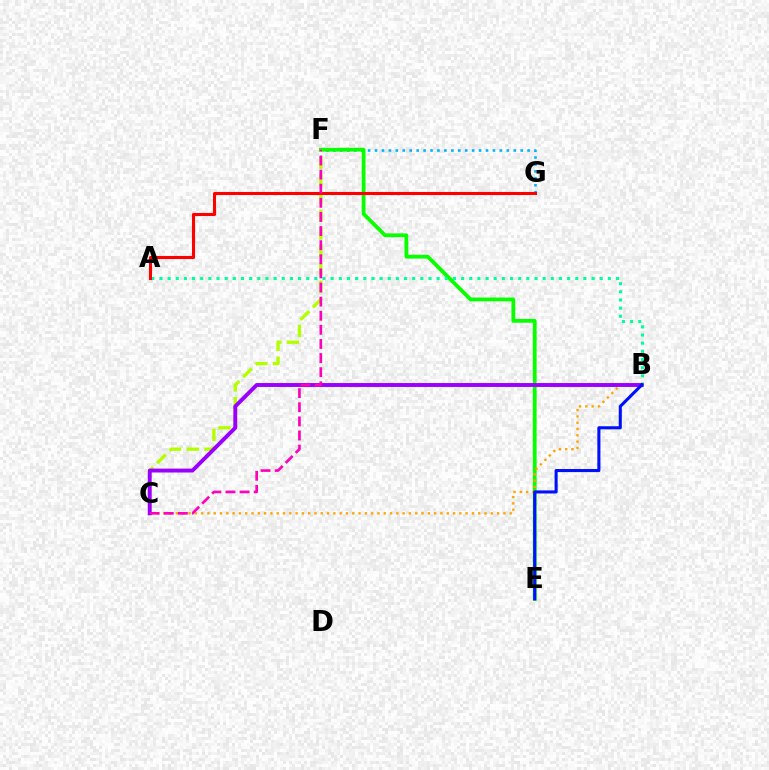{('F', 'G'): [{'color': '#00b5ff', 'line_style': 'dotted', 'thickness': 1.88}], ('E', 'F'): [{'color': '#08ff00', 'line_style': 'solid', 'thickness': 2.74}], ('B', 'C'): [{'color': '#ffa500', 'line_style': 'dotted', 'thickness': 1.71}, {'color': '#9b00ff', 'line_style': 'solid', 'thickness': 2.82}], ('A', 'B'): [{'color': '#00ff9d', 'line_style': 'dotted', 'thickness': 2.22}], ('C', 'F'): [{'color': '#b3ff00', 'line_style': 'dashed', 'thickness': 2.4}, {'color': '#ff00bd', 'line_style': 'dashed', 'thickness': 1.92}], ('A', 'G'): [{'color': '#ff0000', 'line_style': 'solid', 'thickness': 2.22}], ('B', 'E'): [{'color': '#0010ff', 'line_style': 'solid', 'thickness': 2.22}]}